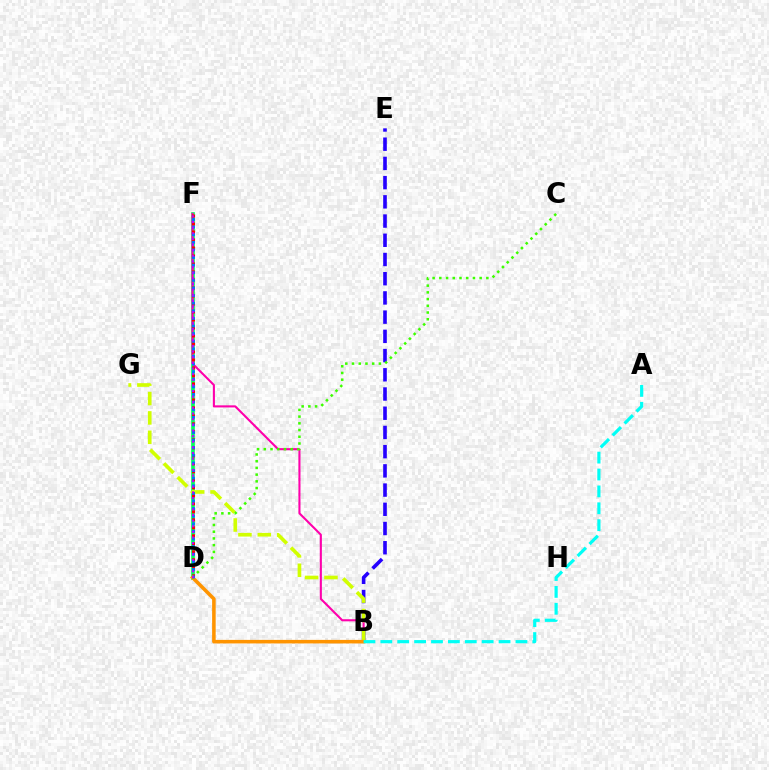{('D', 'F'): [{'color': '#00ff5c', 'line_style': 'solid', 'thickness': 2.63}, {'color': '#ff0000', 'line_style': 'dotted', 'thickness': 2.17}, {'color': '#0074ff', 'line_style': 'dotted', 'thickness': 2.07}, {'color': '#b900ff', 'line_style': 'dotted', 'thickness': 1.53}], ('B', 'E'): [{'color': '#2500ff', 'line_style': 'dashed', 'thickness': 2.61}], ('B', 'F'): [{'color': '#ff00ac', 'line_style': 'solid', 'thickness': 1.51}], ('B', 'G'): [{'color': '#d1ff00', 'line_style': 'dashed', 'thickness': 2.63}], ('B', 'D'): [{'color': '#ff9400', 'line_style': 'solid', 'thickness': 2.56}], ('A', 'B'): [{'color': '#00fff6', 'line_style': 'dashed', 'thickness': 2.29}], ('C', 'D'): [{'color': '#3dff00', 'line_style': 'dotted', 'thickness': 1.83}]}